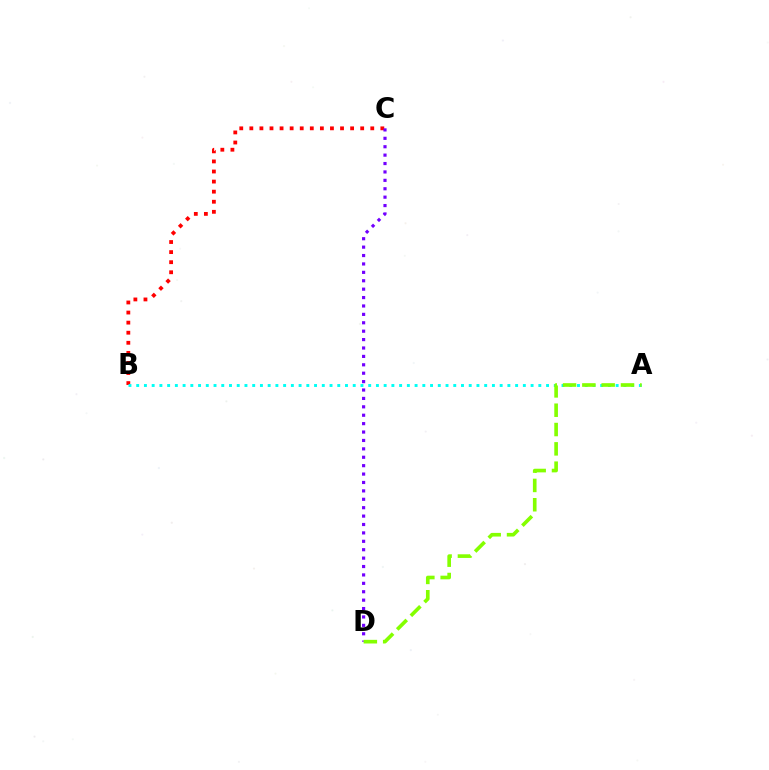{('B', 'C'): [{'color': '#ff0000', 'line_style': 'dotted', 'thickness': 2.74}], ('C', 'D'): [{'color': '#7200ff', 'line_style': 'dotted', 'thickness': 2.28}], ('A', 'B'): [{'color': '#00fff6', 'line_style': 'dotted', 'thickness': 2.1}], ('A', 'D'): [{'color': '#84ff00', 'line_style': 'dashed', 'thickness': 2.62}]}